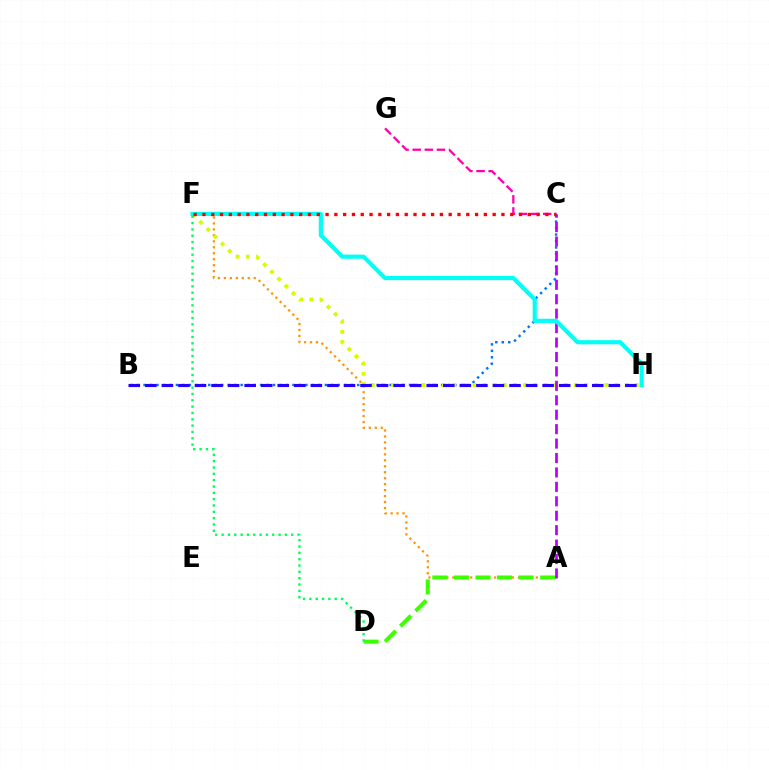{('A', 'F'): [{'color': '#ff9400', 'line_style': 'dotted', 'thickness': 1.62}], ('B', 'C'): [{'color': '#0074ff', 'line_style': 'dotted', 'thickness': 1.76}], ('F', 'H'): [{'color': '#d1ff00', 'line_style': 'dotted', 'thickness': 2.76}, {'color': '#00fff6', 'line_style': 'solid', 'thickness': 2.98}], ('A', 'D'): [{'color': '#3dff00', 'line_style': 'dashed', 'thickness': 2.93}], ('B', 'H'): [{'color': '#2500ff', 'line_style': 'dashed', 'thickness': 2.25}], ('A', 'C'): [{'color': '#b900ff', 'line_style': 'dashed', 'thickness': 1.96}], ('C', 'G'): [{'color': '#ff00ac', 'line_style': 'dashed', 'thickness': 1.65}], ('D', 'F'): [{'color': '#00ff5c', 'line_style': 'dotted', 'thickness': 1.72}], ('C', 'F'): [{'color': '#ff0000', 'line_style': 'dotted', 'thickness': 2.39}]}